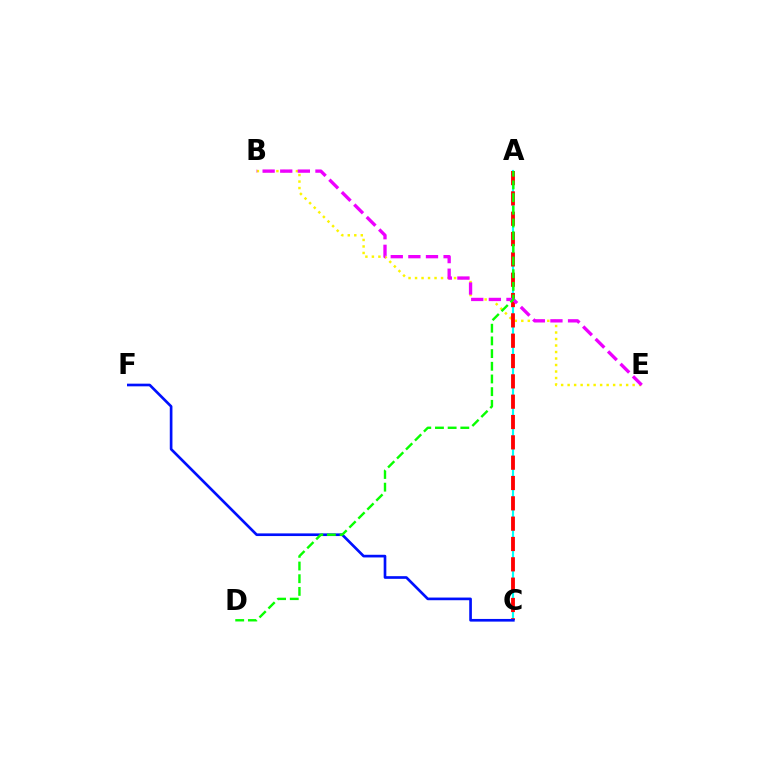{('B', 'E'): [{'color': '#fcf500', 'line_style': 'dotted', 'thickness': 1.77}, {'color': '#ee00ff', 'line_style': 'dashed', 'thickness': 2.39}], ('A', 'C'): [{'color': '#00fff6', 'line_style': 'solid', 'thickness': 1.56}, {'color': '#ff0000', 'line_style': 'dashed', 'thickness': 2.76}], ('C', 'F'): [{'color': '#0010ff', 'line_style': 'solid', 'thickness': 1.92}], ('A', 'D'): [{'color': '#08ff00', 'line_style': 'dashed', 'thickness': 1.72}]}